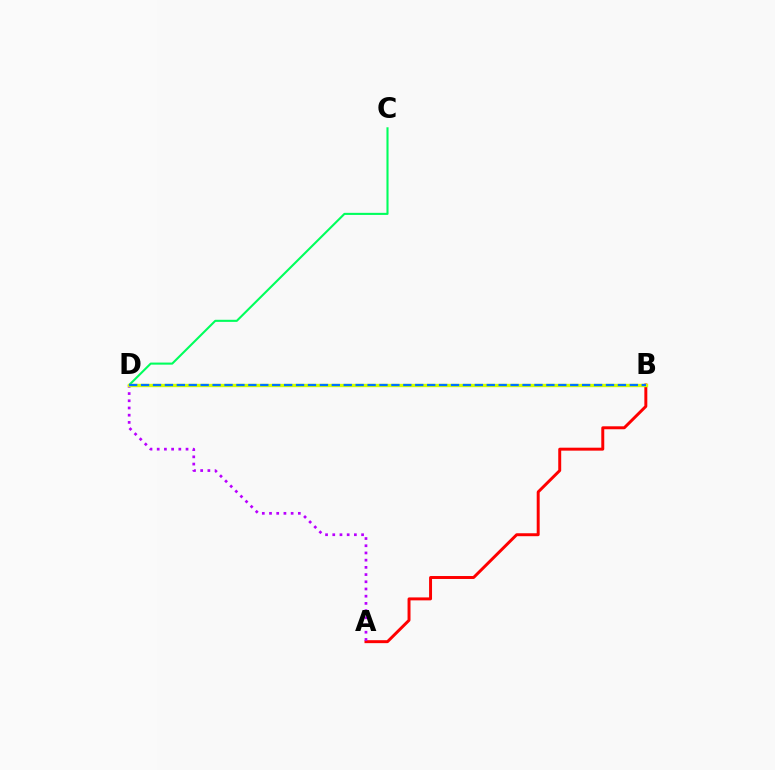{('A', 'B'): [{'color': '#ff0000', 'line_style': 'solid', 'thickness': 2.13}], ('C', 'D'): [{'color': '#00ff5c', 'line_style': 'solid', 'thickness': 1.51}], ('A', 'D'): [{'color': '#b900ff', 'line_style': 'dotted', 'thickness': 1.96}], ('B', 'D'): [{'color': '#d1ff00', 'line_style': 'solid', 'thickness': 2.43}, {'color': '#0074ff', 'line_style': 'dashed', 'thickness': 1.62}]}